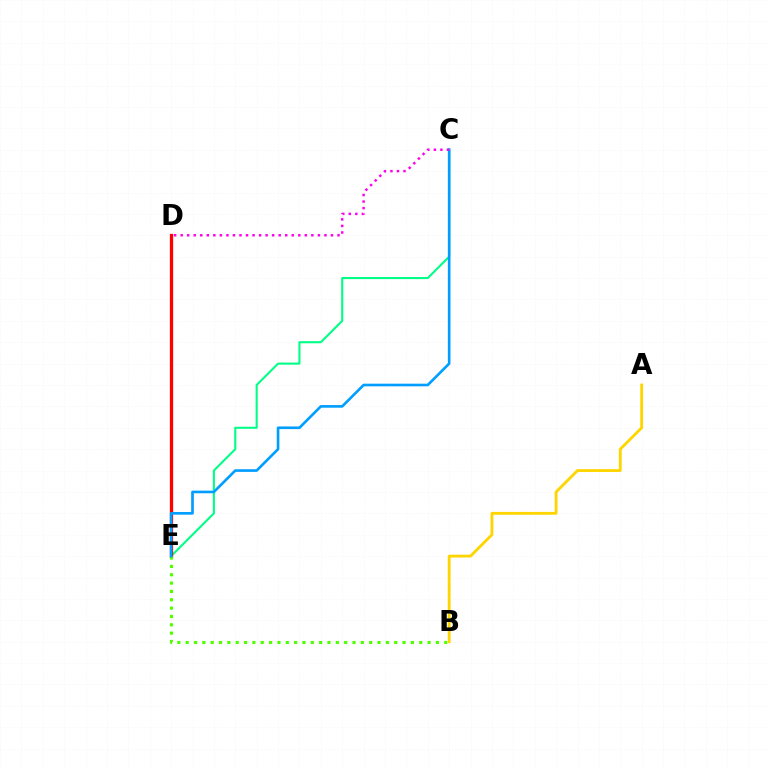{('C', 'E'): [{'color': '#00ff86', 'line_style': 'solid', 'thickness': 1.51}, {'color': '#009eff', 'line_style': 'solid', 'thickness': 1.9}], ('D', 'E'): [{'color': '#3700ff', 'line_style': 'dotted', 'thickness': 2.07}, {'color': '#ff0000', 'line_style': 'solid', 'thickness': 2.37}], ('B', 'E'): [{'color': '#4fff00', 'line_style': 'dotted', 'thickness': 2.27}], ('A', 'B'): [{'color': '#ffd500', 'line_style': 'solid', 'thickness': 2.04}], ('C', 'D'): [{'color': '#ff00ed', 'line_style': 'dotted', 'thickness': 1.78}]}